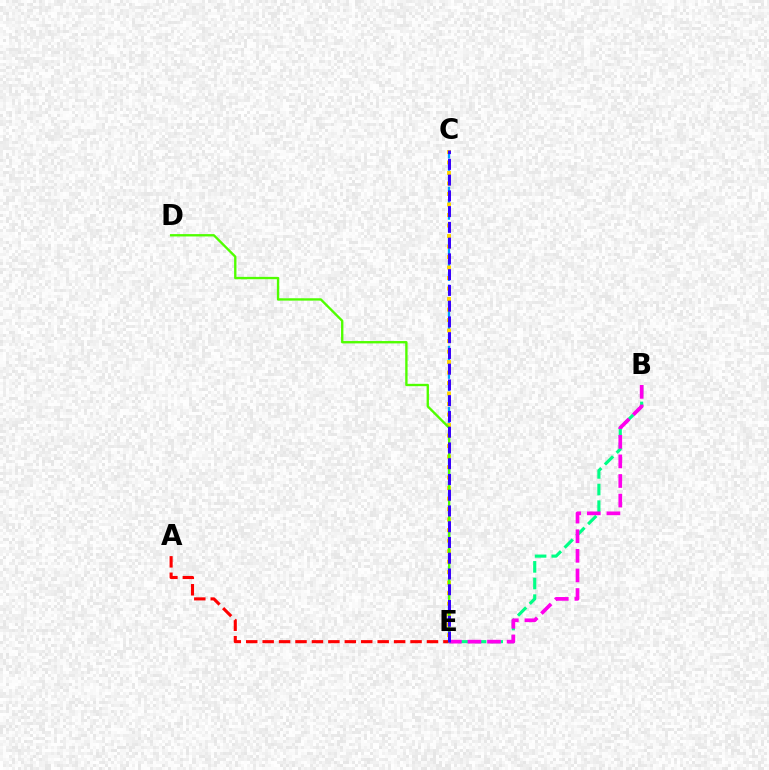{('C', 'E'): [{'color': '#009eff', 'line_style': 'dashed', 'thickness': 1.66}, {'color': '#ffd500', 'line_style': 'dotted', 'thickness': 2.85}, {'color': '#3700ff', 'line_style': 'dashed', 'thickness': 2.14}], ('B', 'E'): [{'color': '#00ff86', 'line_style': 'dashed', 'thickness': 2.26}, {'color': '#ff00ed', 'line_style': 'dashed', 'thickness': 2.66}], ('A', 'E'): [{'color': '#ff0000', 'line_style': 'dashed', 'thickness': 2.23}], ('D', 'E'): [{'color': '#4fff00', 'line_style': 'solid', 'thickness': 1.7}]}